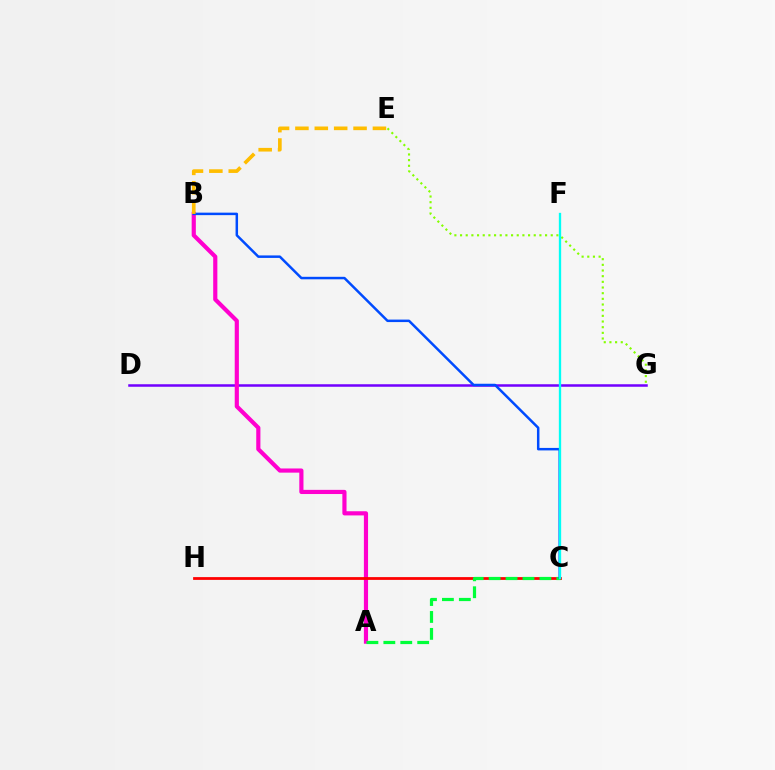{('D', 'G'): [{'color': '#7200ff', 'line_style': 'solid', 'thickness': 1.81}], ('A', 'B'): [{'color': '#ff00cf', 'line_style': 'solid', 'thickness': 3.0}], ('C', 'H'): [{'color': '#ff0000', 'line_style': 'solid', 'thickness': 2.0}], ('E', 'G'): [{'color': '#84ff00', 'line_style': 'dotted', 'thickness': 1.54}], ('A', 'C'): [{'color': '#00ff39', 'line_style': 'dashed', 'thickness': 2.3}], ('B', 'C'): [{'color': '#004bff', 'line_style': 'solid', 'thickness': 1.79}], ('B', 'E'): [{'color': '#ffbd00', 'line_style': 'dashed', 'thickness': 2.63}], ('C', 'F'): [{'color': '#00fff6', 'line_style': 'solid', 'thickness': 1.67}]}